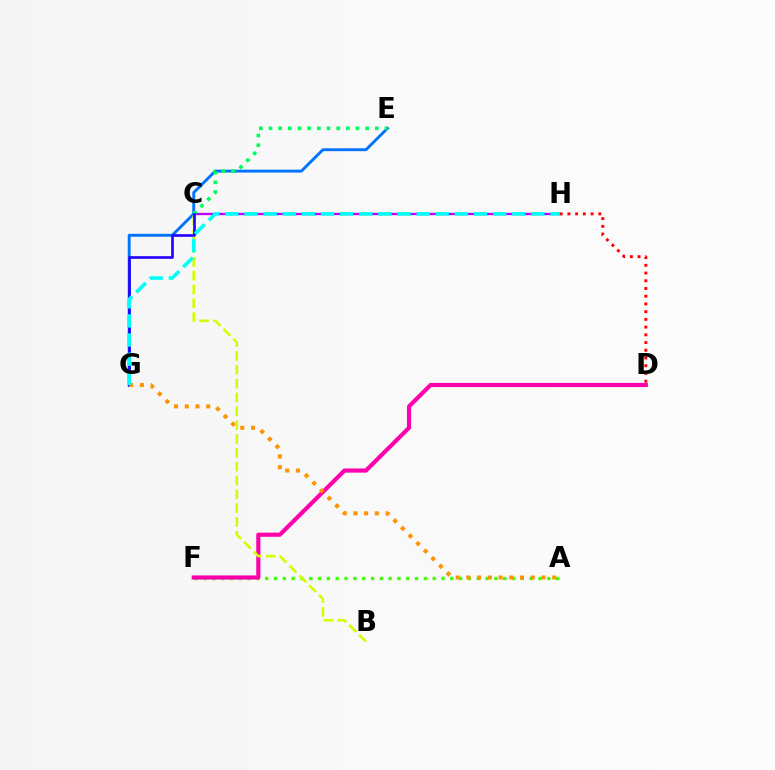{('A', 'F'): [{'color': '#3dff00', 'line_style': 'dotted', 'thickness': 2.4}], ('D', 'F'): [{'color': '#ff00ac', 'line_style': 'solid', 'thickness': 2.99}], ('C', 'H'): [{'color': '#b900ff', 'line_style': 'solid', 'thickness': 1.66}], ('E', 'G'): [{'color': '#0074ff', 'line_style': 'solid', 'thickness': 2.08}], ('B', 'C'): [{'color': '#d1ff00', 'line_style': 'dashed', 'thickness': 1.88}], ('C', 'E'): [{'color': '#00ff5c', 'line_style': 'dotted', 'thickness': 2.63}], ('C', 'G'): [{'color': '#2500ff', 'line_style': 'solid', 'thickness': 1.91}], ('A', 'G'): [{'color': '#ff9400', 'line_style': 'dotted', 'thickness': 2.91}], ('D', 'H'): [{'color': '#ff0000', 'line_style': 'dotted', 'thickness': 2.1}], ('G', 'H'): [{'color': '#00fff6', 'line_style': 'dashed', 'thickness': 2.6}]}